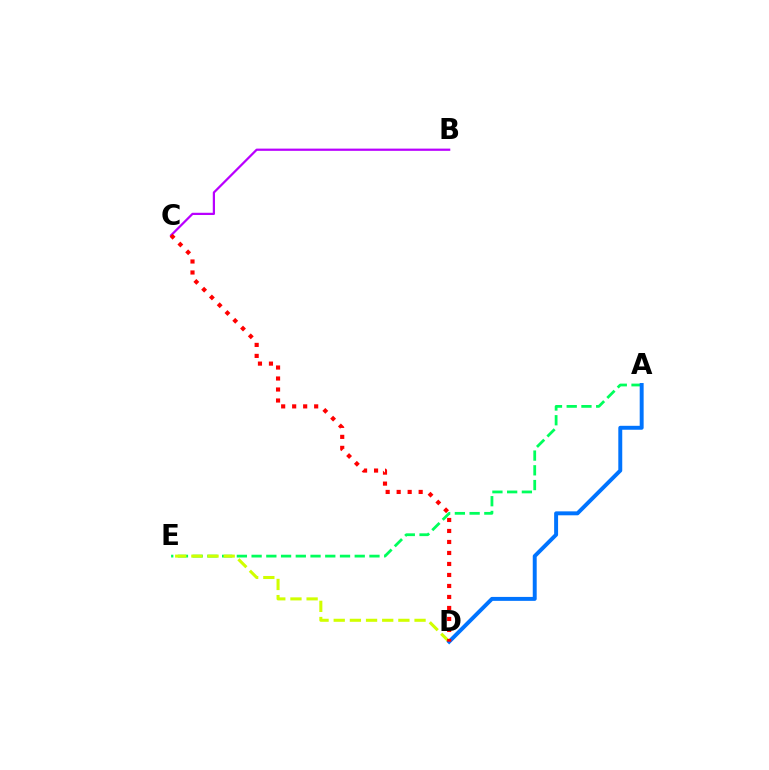{('A', 'E'): [{'color': '#00ff5c', 'line_style': 'dashed', 'thickness': 2.0}], ('B', 'C'): [{'color': '#b900ff', 'line_style': 'solid', 'thickness': 1.61}], ('D', 'E'): [{'color': '#d1ff00', 'line_style': 'dashed', 'thickness': 2.2}], ('A', 'D'): [{'color': '#0074ff', 'line_style': 'solid', 'thickness': 2.84}], ('C', 'D'): [{'color': '#ff0000', 'line_style': 'dotted', 'thickness': 2.99}]}